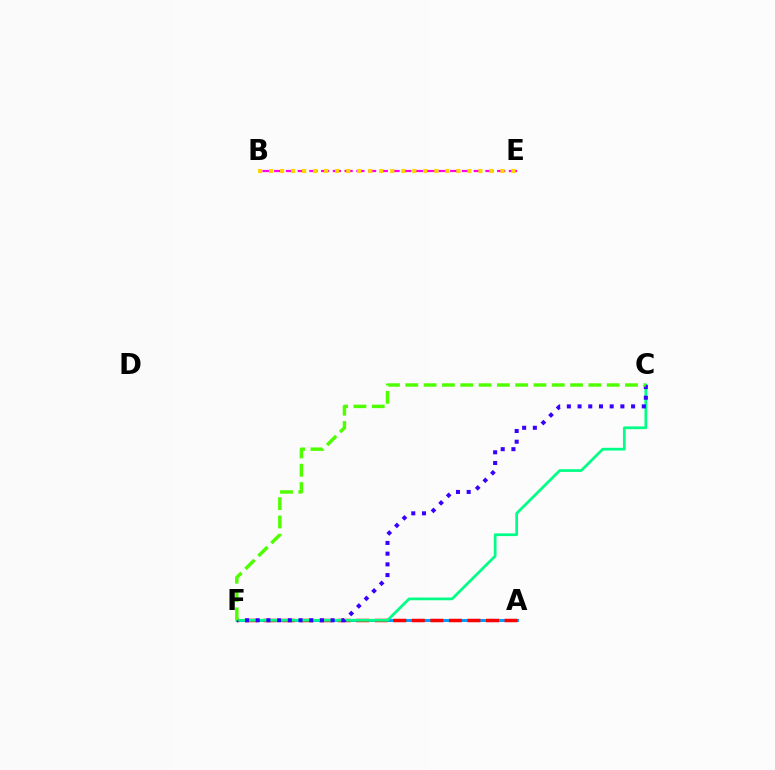{('A', 'F'): [{'color': '#009eff', 'line_style': 'solid', 'thickness': 2.13}, {'color': '#ff0000', 'line_style': 'dashed', 'thickness': 2.52}], ('B', 'E'): [{'color': '#ff00ed', 'line_style': 'dashed', 'thickness': 1.59}, {'color': '#ffd500', 'line_style': 'dotted', 'thickness': 2.99}], ('C', 'F'): [{'color': '#00ff86', 'line_style': 'solid', 'thickness': 1.97}, {'color': '#3700ff', 'line_style': 'dotted', 'thickness': 2.91}, {'color': '#4fff00', 'line_style': 'dashed', 'thickness': 2.49}]}